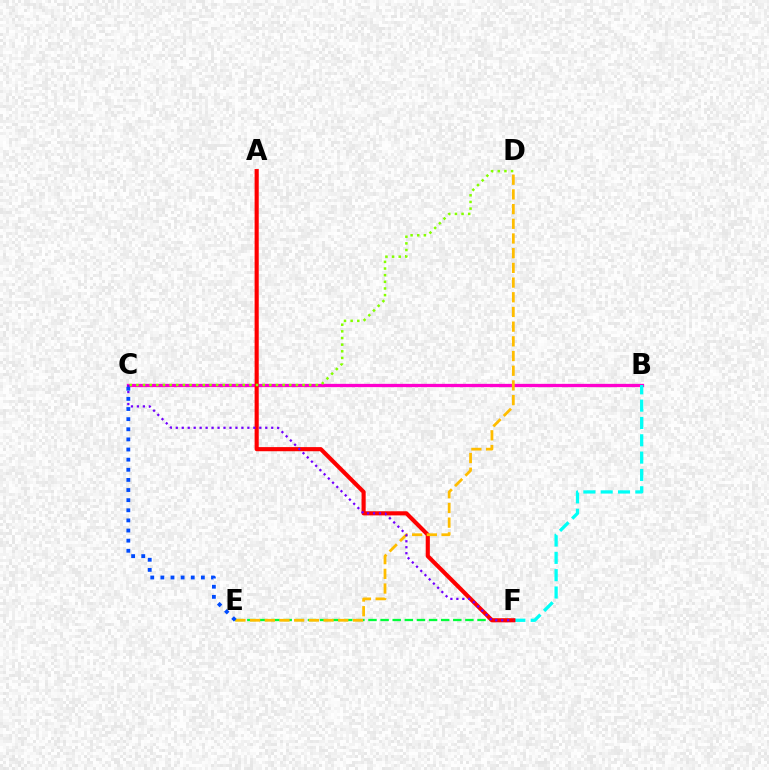{('E', 'F'): [{'color': '#00ff39', 'line_style': 'dashed', 'thickness': 1.65}], ('B', 'C'): [{'color': '#ff00cf', 'line_style': 'solid', 'thickness': 2.36}], ('B', 'F'): [{'color': '#00fff6', 'line_style': 'dashed', 'thickness': 2.35}], ('A', 'F'): [{'color': '#ff0000', 'line_style': 'solid', 'thickness': 2.97}], ('C', 'D'): [{'color': '#84ff00', 'line_style': 'dotted', 'thickness': 1.81}], ('D', 'E'): [{'color': '#ffbd00', 'line_style': 'dashed', 'thickness': 2.0}], ('C', 'F'): [{'color': '#7200ff', 'line_style': 'dotted', 'thickness': 1.62}], ('C', 'E'): [{'color': '#004bff', 'line_style': 'dotted', 'thickness': 2.75}]}